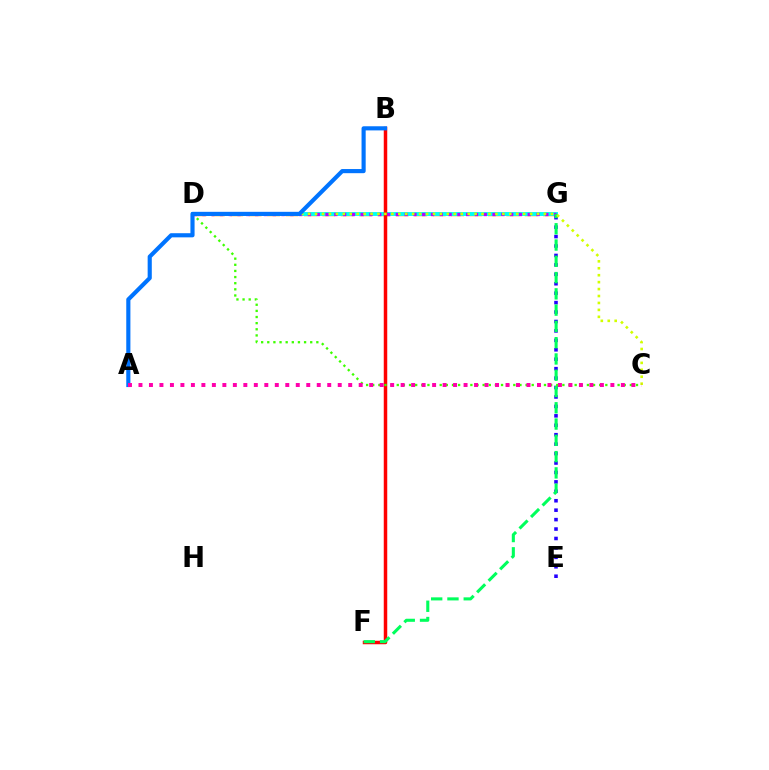{('D', 'G'): [{'color': '#ff9400', 'line_style': 'dashed', 'thickness': 2.5}, {'color': '#00fff6', 'line_style': 'solid', 'thickness': 2.82}, {'color': '#b900ff', 'line_style': 'dotted', 'thickness': 2.39}], ('E', 'G'): [{'color': '#2500ff', 'line_style': 'dotted', 'thickness': 2.56}], ('B', 'F'): [{'color': '#ff0000', 'line_style': 'solid', 'thickness': 2.51}], ('F', 'G'): [{'color': '#00ff5c', 'line_style': 'dashed', 'thickness': 2.21}], ('C', 'D'): [{'color': '#3dff00', 'line_style': 'dotted', 'thickness': 1.67}, {'color': '#d1ff00', 'line_style': 'dotted', 'thickness': 1.88}], ('A', 'B'): [{'color': '#0074ff', 'line_style': 'solid', 'thickness': 2.98}], ('A', 'C'): [{'color': '#ff00ac', 'line_style': 'dotted', 'thickness': 2.85}]}